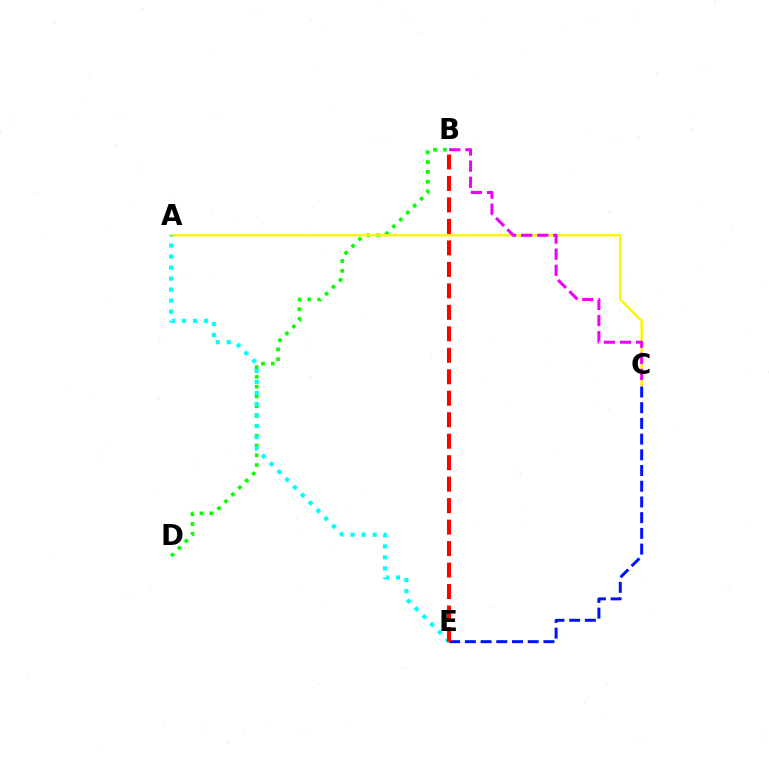{('B', 'D'): [{'color': '#08ff00', 'line_style': 'dotted', 'thickness': 2.66}], ('A', 'C'): [{'color': '#fcf500', 'line_style': 'solid', 'thickness': 1.75}], ('A', 'E'): [{'color': '#00fff6', 'line_style': 'dotted', 'thickness': 3.0}], ('B', 'C'): [{'color': '#ee00ff', 'line_style': 'dashed', 'thickness': 2.19}], ('C', 'E'): [{'color': '#0010ff', 'line_style': 'dashed', 'thickness': 2.13}], ('B', 'E'): [{'color': '#ff0000', 'line_style': 'dashed', 'thickness': 2.92}]}